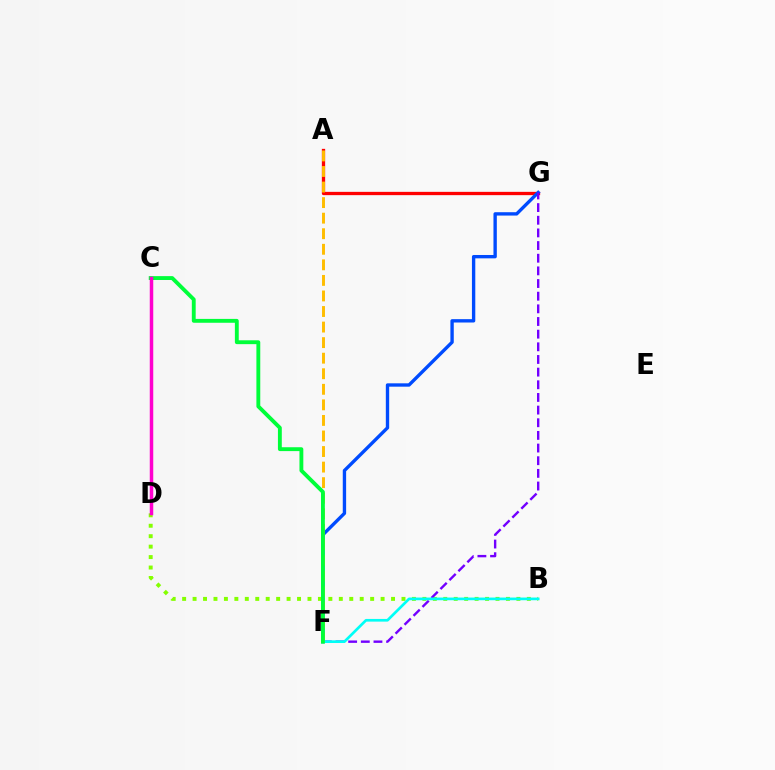{('A', 'G'): [{'color': '#ff0000', 'line_style': 'solid', 'thickness': 2.38}], ('B', 'D'): [{'color': '#84ff00', 'line_style': 'dotted', 'thickness': 2.84}], ('F', 'G'): [{'color': '#004bff', 'line_style': 'solid', 'thickness': 2.42}, {'color': '#7200ff', 'line_style': 'dashed', 'thickness': 1.72}], ('A', 'F'): [{'color': '#ffbd00', 'line_style': 'dashed', 'thickness': 2.11}], ('B', 'F'): [{'color': '#00fff6', 'line_style': 'solid', 'thickness': 1.93}], ('C', 'F'): [{'color': '#00ff39', 'line_style': 'solid', 'thickness': 2.78}], ('C', 'D'): [{'color': '#ff00cf', 'line_style': 'solid', 'thickness': 2.51}]}